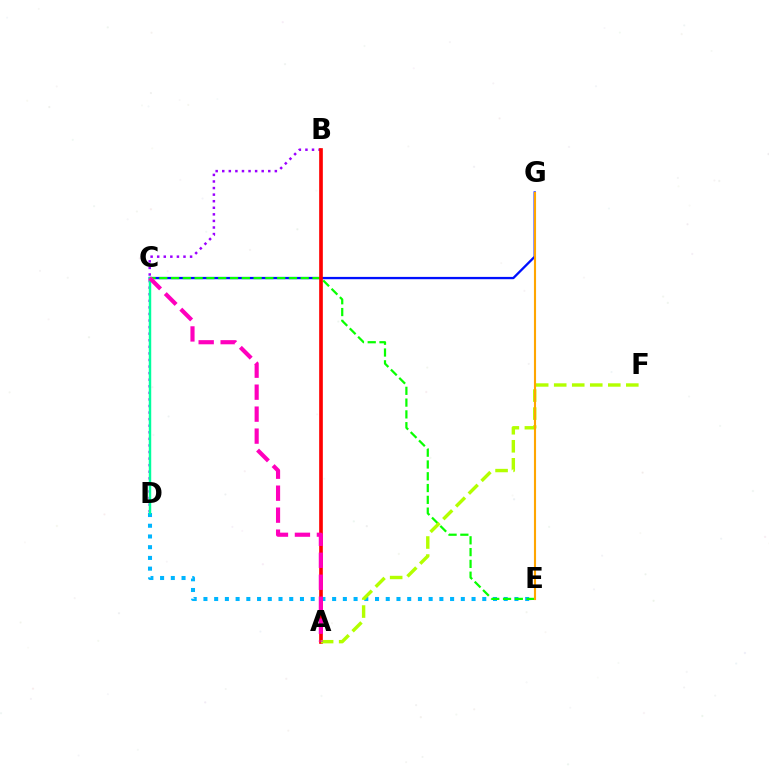{('D', 'E'): [{'color': '#00b5ff', 'line_style': 'dotted', 'thickness': 2.91}], ('B', 'D'): [{'color': '#9b00ff', 'line_style': 'dotted', 'thickness': 1.79}], ('C', 'G'): [{'color': '#0010ff', 'line_style': 'solid', 'thickness': 1.67}], ('C', 'D'): [{'color': '#00ff9d', 'line_style': 'solid', 'thickness': 1.76}], ('C', 'E'): [{'color': '#08ff00', 'line_style': 'dashed', 'thickness': 1.6}], ('A', 'B'): [{'color': '#ff0000', 'line_style': 'solid', 'thickness': 2.64}], ('A', 'F'): [{'color': '#b3ff00', 'line_style': 'dashed', 'thickness': 2.45}], ('E', 'G'): [{'color': '#ffa500', 'line_style': 'solid', 'thickness': 1.53}], ('A', 'C'): [{'color': '#ff00bd', 'line_style': 'dashed', 'thickness': 2.99}]}